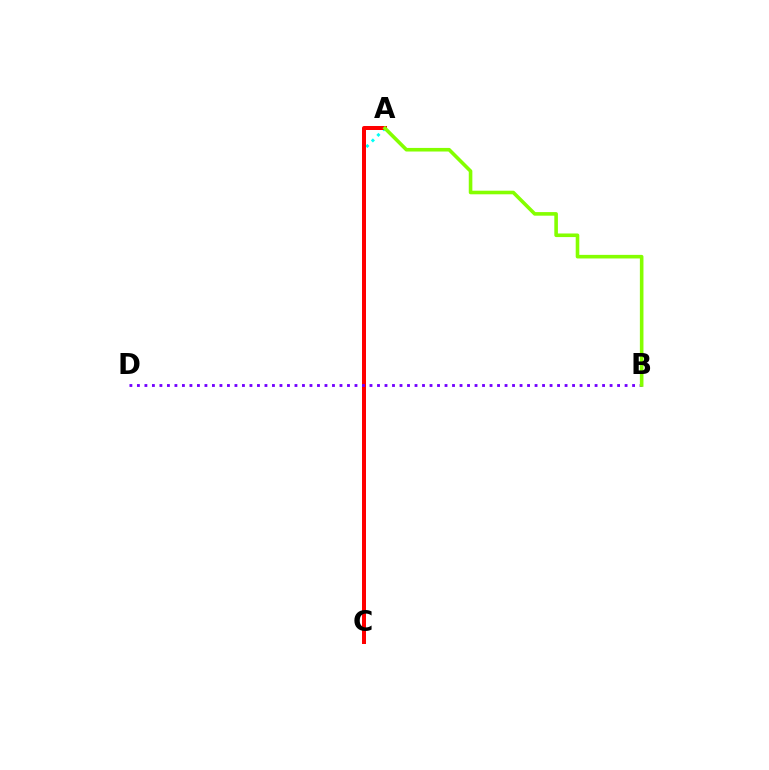{('A', 'C'): [{'color': '#00fff6', 'line_style': 'dotted', 'thickness': 2.13}, {'color': '#ff0000', 'line_style': 'solid', 'thickness': 2.88}], ('B', 'D'): [{'color': '#7200ff', 'line_style': 'dotted', 'thickness': 2.04}], ('A', 'B'): [{'color': '#84ff00', 'line_style': 'solid', 'thickness': 2.59}]}